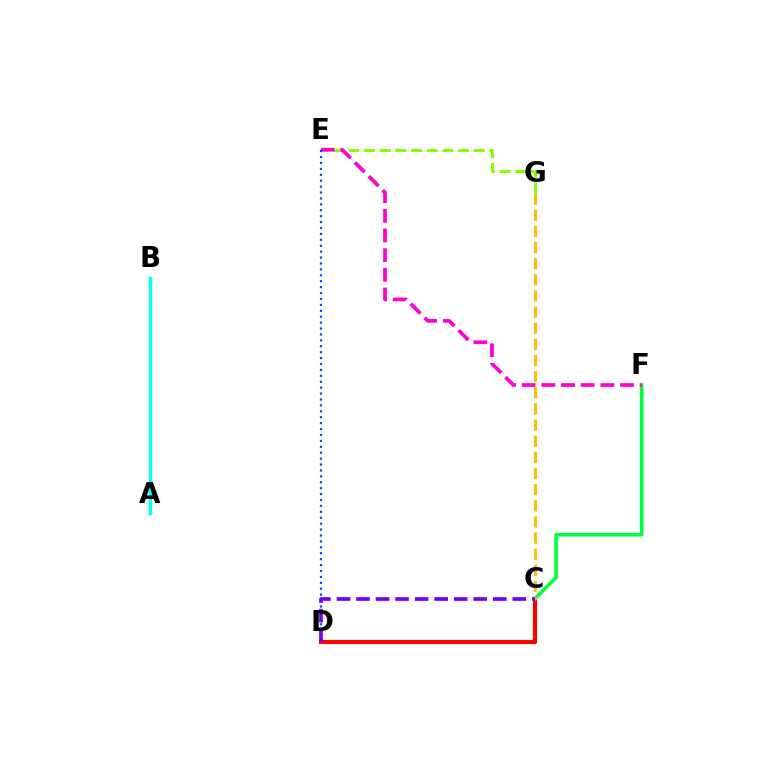{('E', 'G'): [{'color': '#84ff00', 'line_style': 'dashed', 'thickness': 2.13}], ('C', 'D'): [{'color': '#ff0000', 'line_style': 'solid', 'thickness': 2.98}, {'color': '#7200ff', 'line_style': 'dashed', 'thickness': 2.65}], ('C', 'F'): [{'color': '#00ff39', 'line_style': 'solid', 'thickness': 2.62}], ('C', 'G'): [{'color': '#ffbd00', 'line_style': 'dashed', 'thickness': 2.19}], ('E', 'F'): [{'color': '#ff00cf', 'line_style': 'dashed', 'thickness': 2.67}], ('D', 'E'): [{'color': '#004bff', 'line_style': 'dotted', 'thickness': 1.61}], ('A', 'B'): [{'color': '#00fff6', 'line_style': 'solid', 'thickness': 2.44}]}